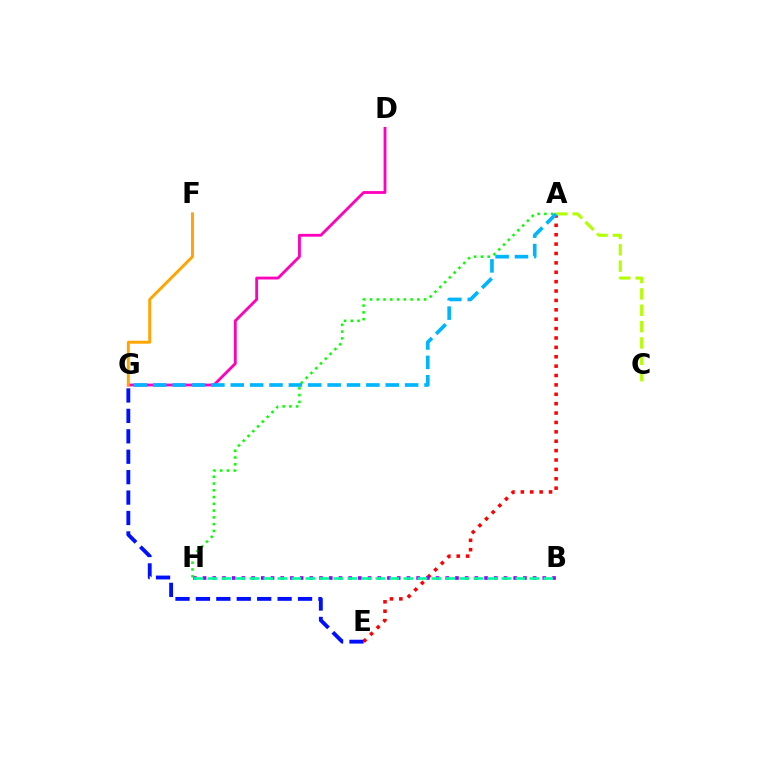{('A', 'E'): [{'color': '#ff0000', 'line_style': 'dotted', 'thickness': 2.55}], ('D', 'G'): [{'color': '#ff00bd', 'line_style': 'solid', 'thickness': 2.03}], ('B', 'H'): [{'color': '#9b00ff', 'line_style': 'dotted', 'thickness': 2.64}, {'color': '#00ff9d', 'line_style': 'dashed', 'thickness': 1.9}], ('A', 'H'): [{'color': '#08ff00', 'line_style': 'dotted', 'thickness': 1.84}], ('A', 'C'): [{'color': '#b3ff00', 'line_style': 'dashed', 'thickness': 2.22}], ('A', 'G'): [{'color': '#00b5ff', 'line_style': 'dashed', 'thickness': 2.63}], ('E', 'G'): [{'color': '#0010ff', 'line_style': 'dashed', 'thickness': 2.77}], ('F', 'G'): [{'color': '#ffa500', 'line_style': 'solid', 'thickness': 2.12}]}